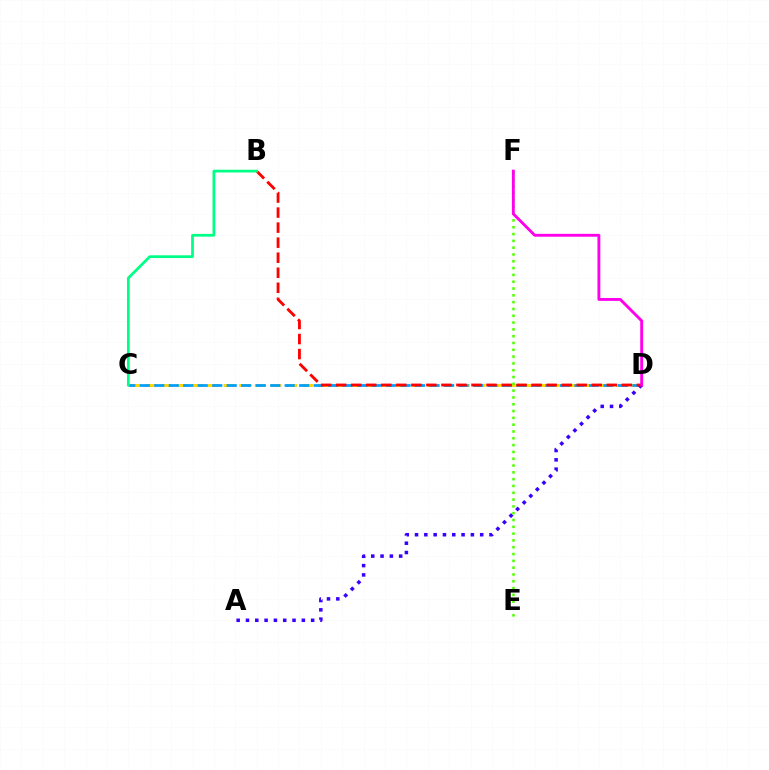{('C', 'D'): [{'color': '#ffd500', 'line_style': 'dashed', 'thickness': 2.13}, {'color': '#009eff', 'line_style': 'dashed', 'thickness': 1.97}], ('A', 'D'): [{'color': '#3700ff', 'line_style': 'dotted', 'thickness': 2.53}], ('B', 'D'): [{'color': '#ff0000', 'line_style': 'dashed', 'thickness': 2.04}], ('E', 'F'): [{'color': '#4fff00', 'line_style': 'dotted', 'thickness': 1.85}], ('D', 'F'): [{'color': '#ff00ed', 'line_style': 'solid', 'thickness': 2.07}], ('B', 'C'): [{'color': '#00ff86', 'line_style': 'solid', 'thickness': 1.98}]}